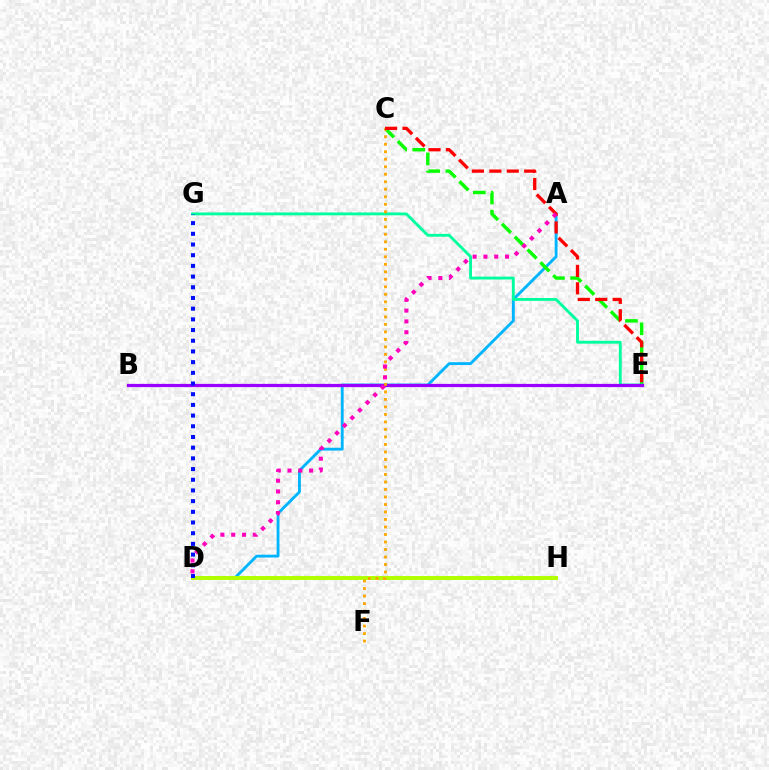{('A', 'D'): [{'color': '#00b5ff', 'line_style': 'solid', 'thickness': 2.06}, {'color': '#ff00bd', 'line_style': 'dotted', 'thickness': 2.93}], ('C', 'E'): [{'color': '#08ff00', 'line_style': 'dashed', 'thickness': 2.47}, {'color': '#ff0000', 'line_style': 'dashed', 'thickness': 2.37}], ('E', 'G'): [{'color': '#00ff9d', 'line_style': 'solid', 'thickness': 2.05}], ('B', 'E'): [{'color': '#9b00ff', 'line_style': 'solid', 'thickness': 2.32}], ('D', 'H'): [{'color': '#b3ff00', 'line_style': 'solid', 'thickness': 2.85}], ('D', 'G'): [{'color': '#0010ff', 'line_style': 'dotted', 'thickness': 2.91}], ('C', 'F'): [{'color': '#ffa500', 'line_style': 'dotted', 'thickness': 2.04}]}